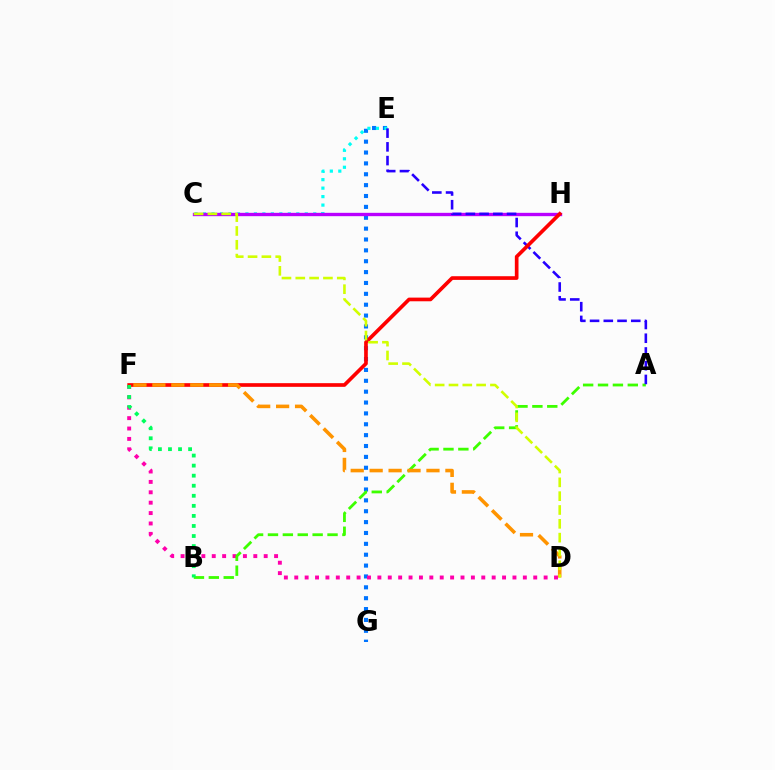{('E', 'G'): [{'color': '#0074ff', 'line_style': 'dotted', 'thickness': 2.95}], ('D', 'F'): [{'color': '#ff00ac', 'line_style': 'dotted', 'thickness': 2.82}, {'color': '#ff9400', 'line_style': 'dashed', 'thickness': 2.57}], ('C', 'E'): [{'color': '#00fff6', 'line_style': 'dotted', 'thickness': 2.3}], ('C', 'H'): [{'color': '#b900ff', 'line_style': 'solid', 'thickness': 2.41}], ('A', 'B'): [{'color': '#3dff00', 'line_style': 'dashed', 'thickness': 2.02}], ('A', 'E'): [{'color': '#2500ff', 'line_style': 'dashed', 'thickness': 1.87}], ('F', 'H'): [{'color': '#ff0000', 'line_style': 'solid', 'thickness': 2.64}], ('B', 'F'): [{'color': '#00ff5c', 'line_style': 'dotted', 'thickness': 2.73}], ('C', 'D'): [{'color': '#d1ff00', 'line_style': 'dashed', 'thickness': 1.88}]}